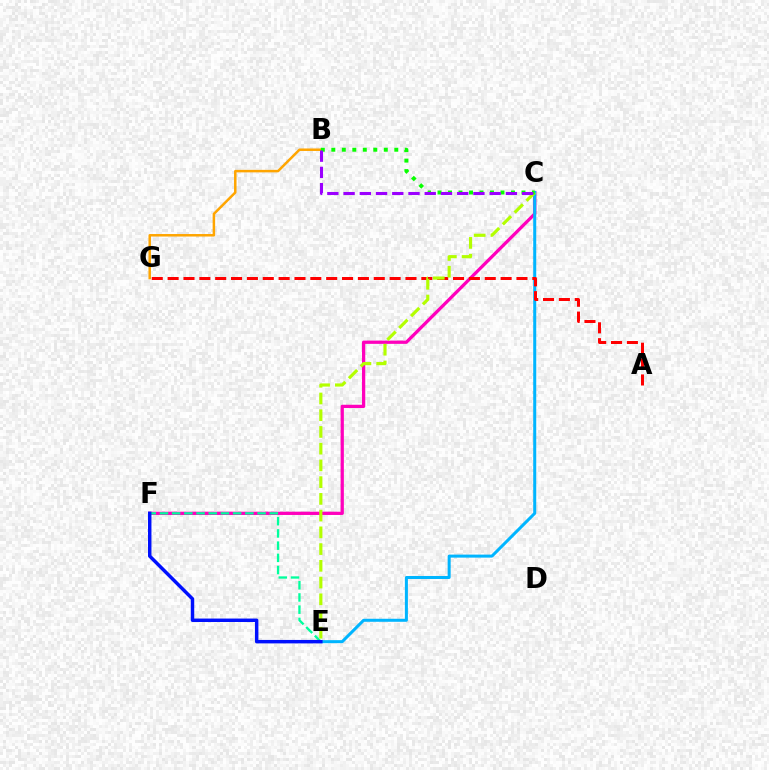{('C', 'F'): [{'color': '#ff00bd', 'line_style': 'solid', 'thickness': 2.35}], ('B', 'G'): [{'color': '#ffa500', 'line_style': 'solid', 'thickness': 1.8}], ('C', 'E'): [{'color': '#00b5ff', 'line_style': 'solid', 'thickness': 2.17}, {'color': '#b3ff00', 'line_style': 'dashed', 'thickness': 2.27}], ('A', 'G'): [{'color': '#ff0000', 'line_style': 'dashed', 'thickness': 2.15}], ('E', 'F'): [{'color': '#00ff9d', 'line_style': 'dashed', 'thickness': 1.66}, {'color': '#0010ff', 'line_style': 'solid', 'thickness': 2.49}], ('B', 'C'): [{'color': '#08ff00', 'line_style': 'dotted', 'thickness': 2.85}, {'color': '#9b00ff', 'line_style': 'dashed', 'thickness': 2.2}]}